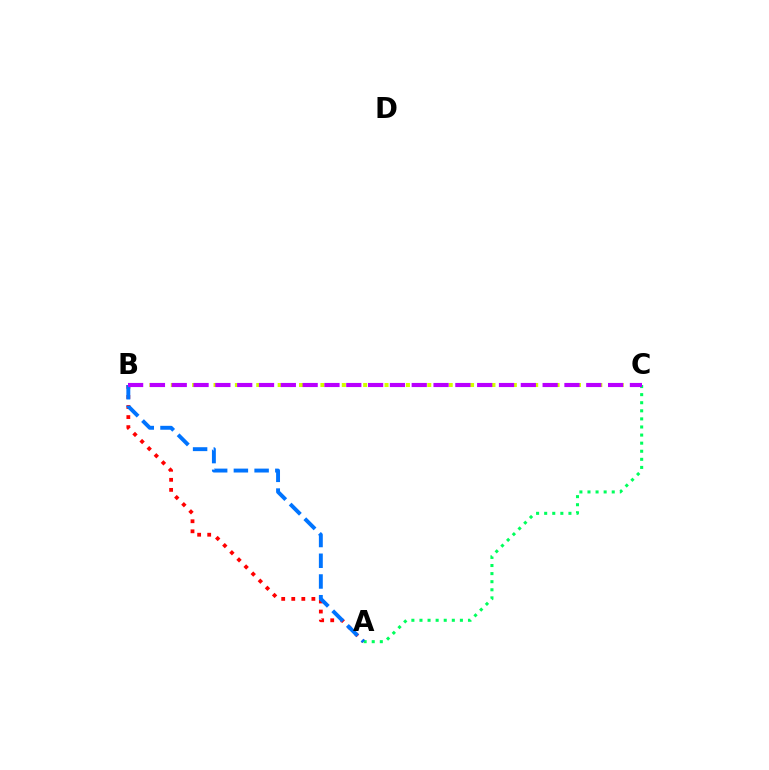{('A', 'B'): [{'color': '#ff0000', 'line_style': 'dotted', 'thickness': 2.73}, {'color': '#0074ff', 'line_style': 'dashed', 'thickness': 2.82}], ('A', 'C'): [{'color': '#00ff5c', 'line_style': 'dotted', 'thickness': 2.2}], ('B', 'C'): [{'color': '#d1ff00', 'line_style': 'dotted', 'thickness': 2.9}, {'color': '#b900ff', 'line_style': 'dashed', 'thickness': 2.96}]}